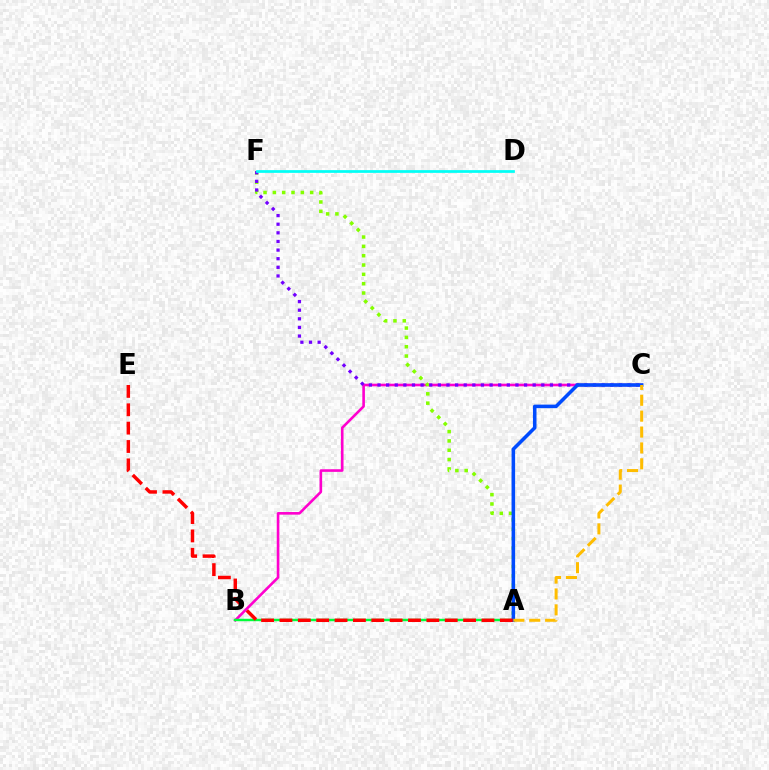{('B', 'C'): [{'color': '#ff00cf', 'line_style': 'solid', 'thickness': 1.89}], ('A', 'F'): [{'color': '#84ff00', 'line_style': 'dotted', 'thickness': 2.53}], ('C', 'F'): [{'color': '#7200ff', 'line_style': 'dotted', 'thickness': 2.34}], ('A', 'B'): [{'color': '#00ff39', 'line_style': 'solid', 'thickness': 1.76}], ('D', 'F'): [{'color': '#00fff6', 'line_style': 'solid', 'thickness': 1.96}], ('A', 'C'): [{'color': '#004bff', 'line_style': 'solid', 'thickness': 2.55}, {'color': '#ffbd00', 'line_style': 'dashed', 'thickness': 2.16}], ('A', 'E'): [{'color': '#ff0000', 'line_style': 'dashed', 'thickness': 2.49}]}